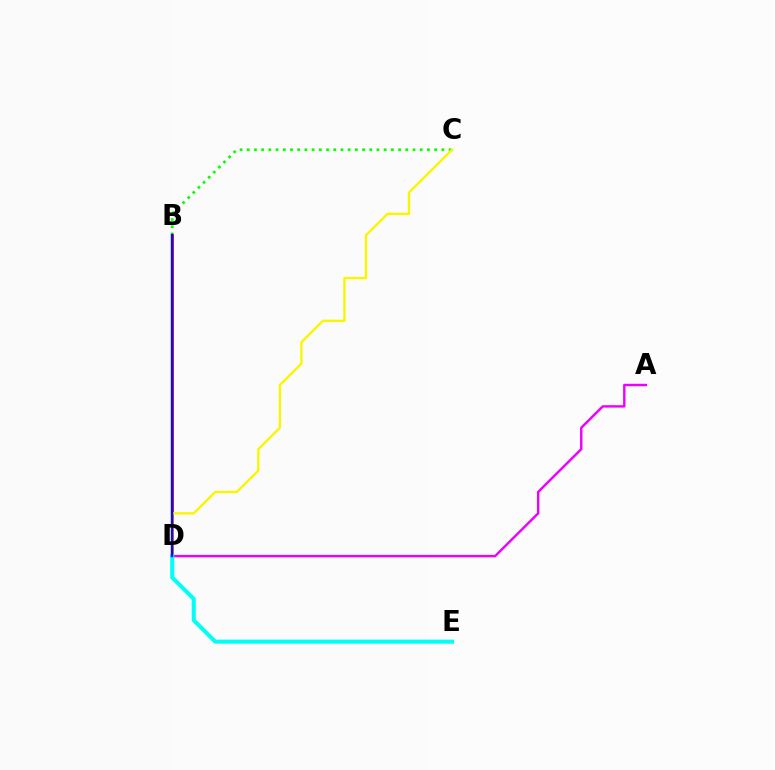{('B', 'C'): [{'color': '#08ff00', 'line_style': 'dotted', 'thickness': 1.96}], ('B', 'D'): [{'color': '#ff0000', 'line_style': 'solid', 'thickness': 2.04}, {'color': '#0010ff', 'line_style': 'solid', 'thickness': 1.74}], ('A', 'D'): [{'color': '#ee00ff', 'line_style': 'solid', 'thickness': 1.74}], ('C', 'D'): [{'color': '#fcf500', 'line_style': 'solid', 'thickness': 1.71}], ('D', 'E'): [{'color': '#00fff6', 'line_style': 'solid', 'thickness': 2.93}]}